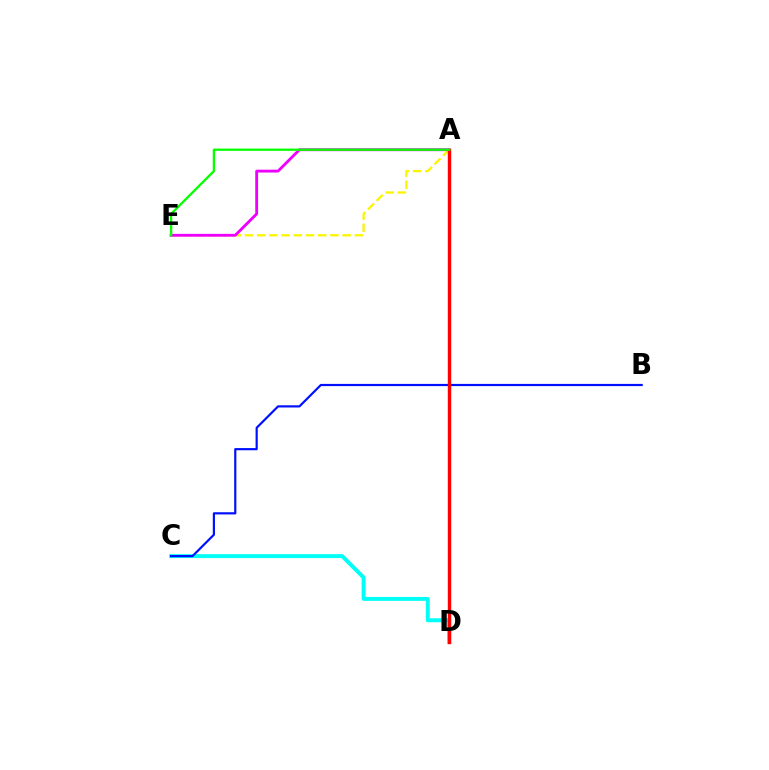{('A', 'E'): [{'color': '#fcf500', 'line_style': 'dashed', 'thickness': 1.66}, {'color': '#ee00ff', 'line_style': 'solid', 'thickness': 2.05}, {'color': '#08ff00', 'line_style': 'solid', 'thickness': 1.67}], ('C', 'D'): [{'color': '#00fff6', 'line_style': 'solid', 'thickness': 2.84}], ('B', 'C'): [{'color': '#0010ff', 'line_style': 'solid', 'thickness': 1.58}], ('A', 'D'): [{'color': '#ff0000', 'line_style': 'solid', 'thickness': 2.46}]}